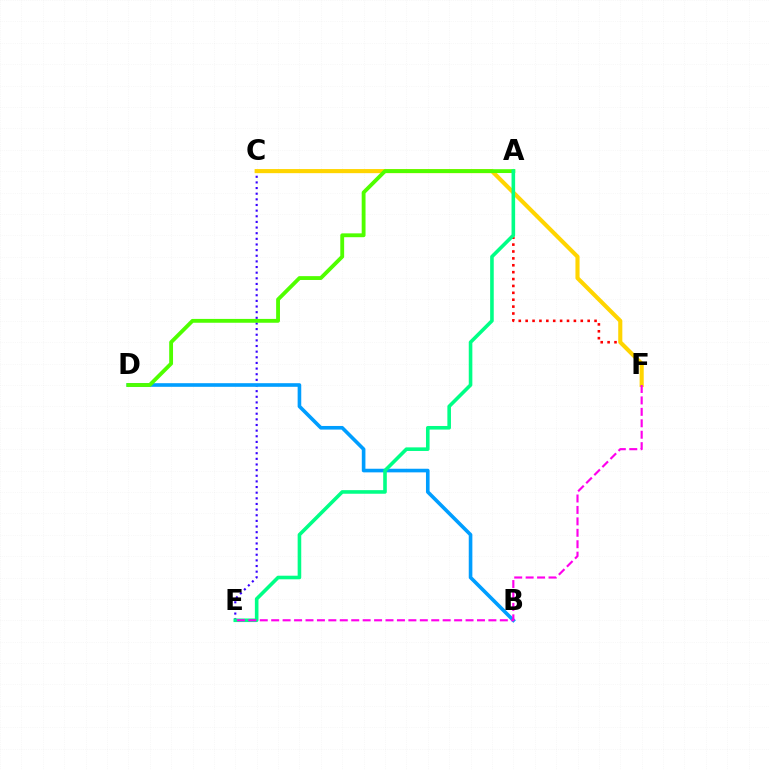{('C', 'E'): [{'color': '#3700ff', 'line_style': 'dotted', 'thickness': 1.53}], ('A', 'F'): [{'color': '#ff0000', 'line_style': 'dotted', 'thickness': 1.87}], ('B', 'D'): [{'color': '#009eff', 'line_style': 'solid', 'thickness': 2.61}], ('C', 'F'): [{'color': '#ffd500', 'line_style': 'solid', 'thickness': 2.96}], ('A', 'D'): [{'color': '#4fff00', 'line_style': 'solid', 'thickness': 2.77}], ('A', 'E'): [{'color': '#00ff86', 'line_style': 'solid', 'thickness': 2.59}], ('E', 'F'): [{'color': '#ff00ed', 'line_style': 'dashed', 'thickness': 1.55}]}